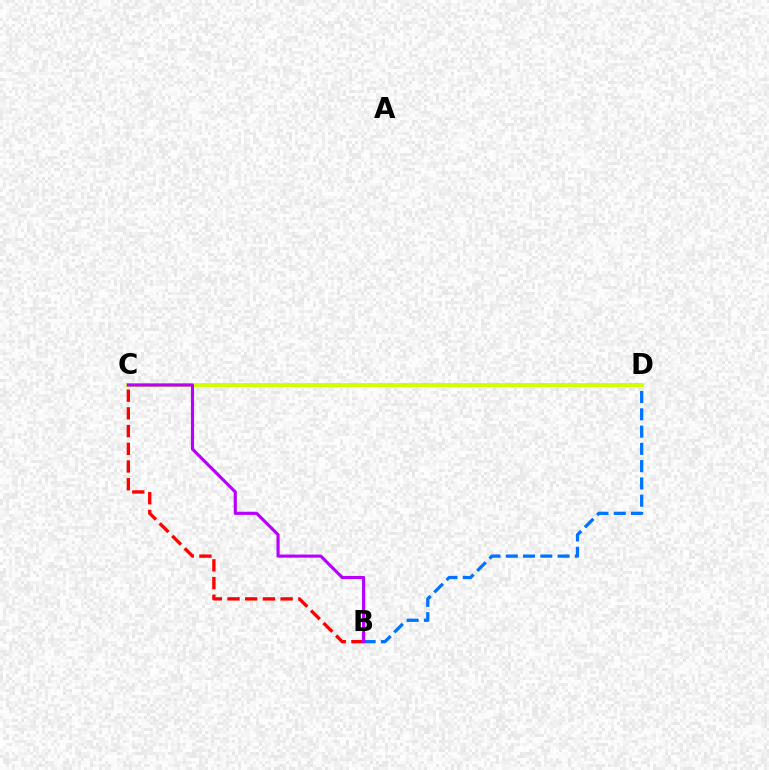{('B', 'D'): [{'color': '#0074ff', 'line_style': 'dashed', 'thickness': 2.35}], ('B', 'C'): [{'color': '#ff0000', 'line_style': 'dashed', 'thickness': 2.41}, {'color': '#b900ff', 'line_style': 'solid', 'thickness': 2.26}], ('C', 'D'): [{'color': '#00ff5c', 'line_style': 'dotted', 'thickness': 1.65}, {'color': '#d1ff00', 'line_style': 'solid', 'thickness': 2.82}]}